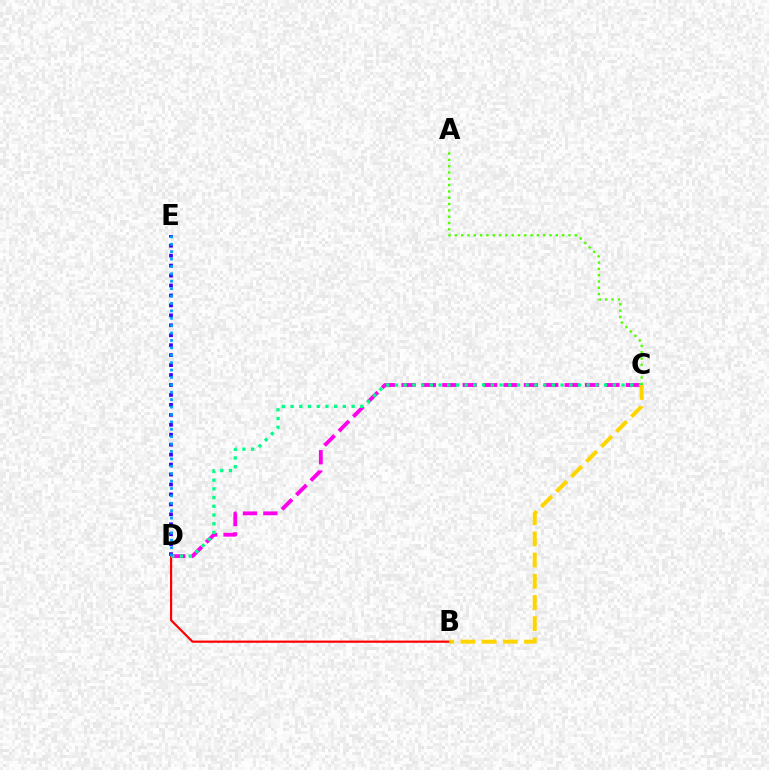{('A', 'C'): [{'color': '#4fff00', 'line_style': 'dotted', 'thickness': 1.71}], ('B', 'D'): [{'color': '#ff0000', 'line_style': 'solid', 'thickness': 1.57}], ('C', 'D'): [{'color': '#ff00ed', 'line_style': 'dashed', 'thickness': 2.77}, {'color': '#00ff86', 'line_style': 'dotted', 'thickness': 2.37}], ('D', 'E'): [{'color': '#3700ff', 'line_style': 'dotted', 'thickness': 2.7}, {'color': '#009eff', 'line_style': 'dotted', 'thickness': 2.01}], ('B', 'C'): [{'color': '#ffd500', 'line_style': 'dashed', 'thickness': 2.88}]}